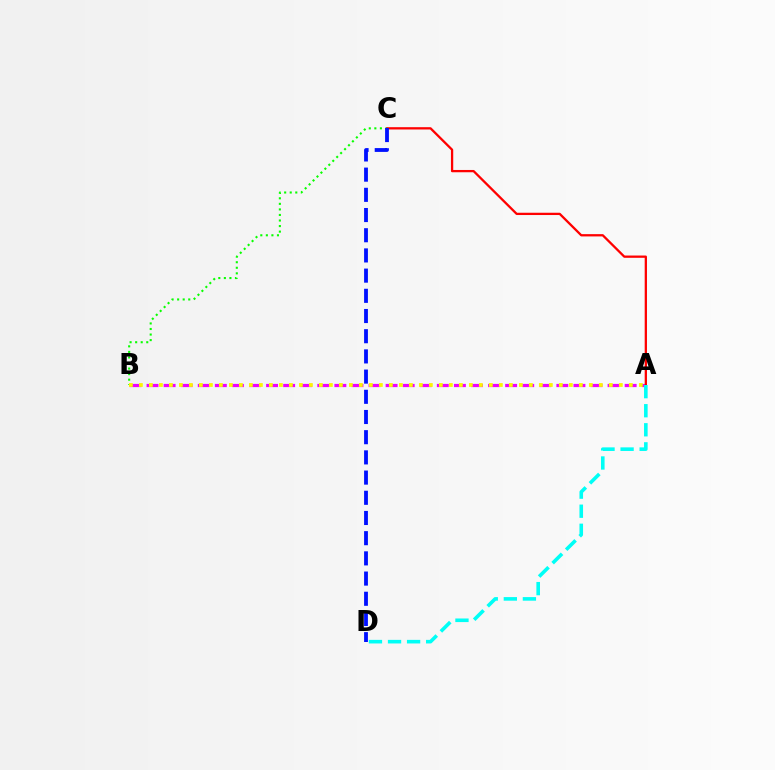{('A', 'B'): [{'color': '#ee00ff', 'line_style': 'dashed', 'thickness': 2.32}, {'color': '#fcf500', 'line_style': 'dotted', 'thickness': 2.72}], ('B', 'C'): [{'color': '#08ff00', 'line_style': 'dotted', 'thickness': 1.51}], ('A', 'C'): [{'color': '#ff0000', 'line_style': 'solid', 'thickness': 1.64}], ('C', 'D'): [{'color': '#0010ff', 'line_style': 'dashed', 'thickness': 2.74}], ('A', 'D'): [{'color': '#00fff6', 'line_style': 'dashed', 'thickness': 2.59}]}